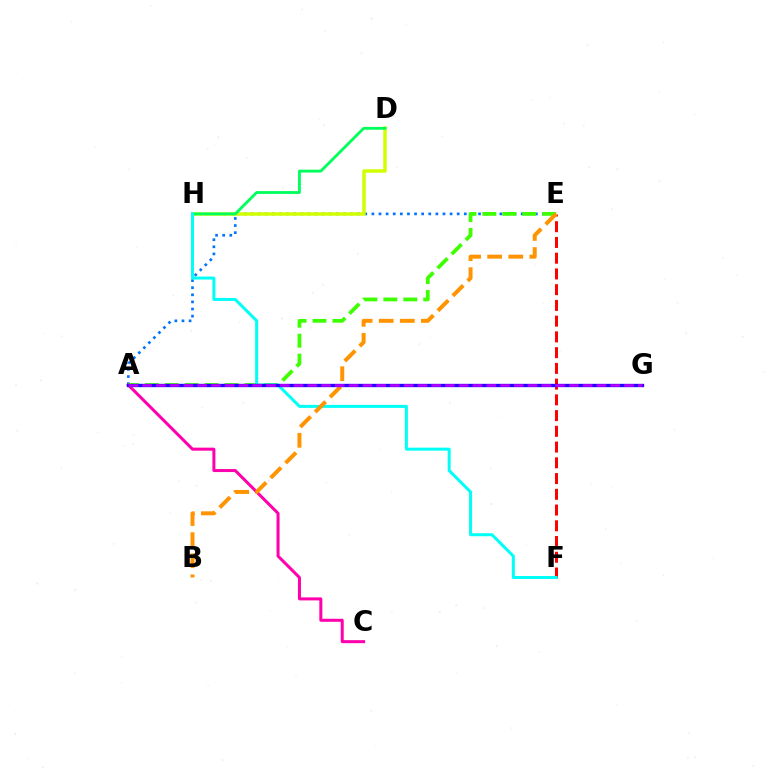{('A', 'E'): [{'color': '#0074ff', 'line_style': 'dotted', 'thickness': 1.93}, {'color': '#3dff00', 'line_style': 'dashed', 'thickness': 2.71}], ('D', 'H'): [{'color': '#d1ff00', 'line_style': 'solid', 'thickness': 2.53}, {'color': '#00ff5c', 'line_style': 'solid', 'thickness': 2.04}], ('A', 'C'): [{'color': '#ff00ac', 'line_style': 'solid', 'thickness': 2.17}], ('E', 'F'): [{'color': '#ff0000', 'line_style': 'dashed', 'thickness': 2.14}], ('F', 'H'): [{'color': '#00fff6', 'line_style': 'solid', 'thickness': 2.16}], ('B', 'E'): [{'color': '#ff9400', 'line_style': 'dashed', 'thickness': 2.86}], ('A', 'G'): [{'color': '#2500ff', 'line_style': 'solid', 'thickness': 2.4}, {'color': '#b900ff', 'line_style': 'dashed', 'thickness': 1.87}]}